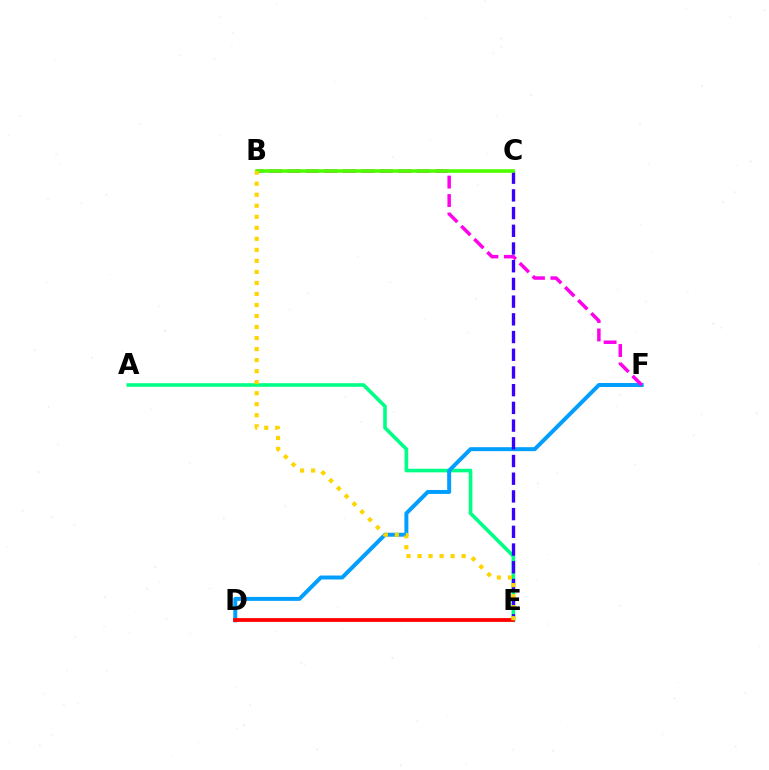{('A', 'E'): [{'color': '#00ff86', 'line_style': 'solid', 'thickness': 2.61}], ('D', 'F'): [{'color': '#009eff', 'line_style': 'solid', 'thickness': 2.85}], ('B', 'F'): [{'color': '#ff00ed', 'line_style': 'dashed', 'thickness': 2.51}], ('C', 'E'): [{'color': '#3700ff', 'line_style': 'dashed', 'thickness': 2.41}], ('D', 'E'): [{'color': '#ff0000', 'line_style': 'solid', 'thickness': 2.74}], ('B', 'C'): [{'color': '#4fff00', 'line_style': 'solid', 'thickness': 2.62}], ('B', 'E'): [{'color': '#ffd500', 'line_style': 'dotted', 'thickness': 3.0}]}